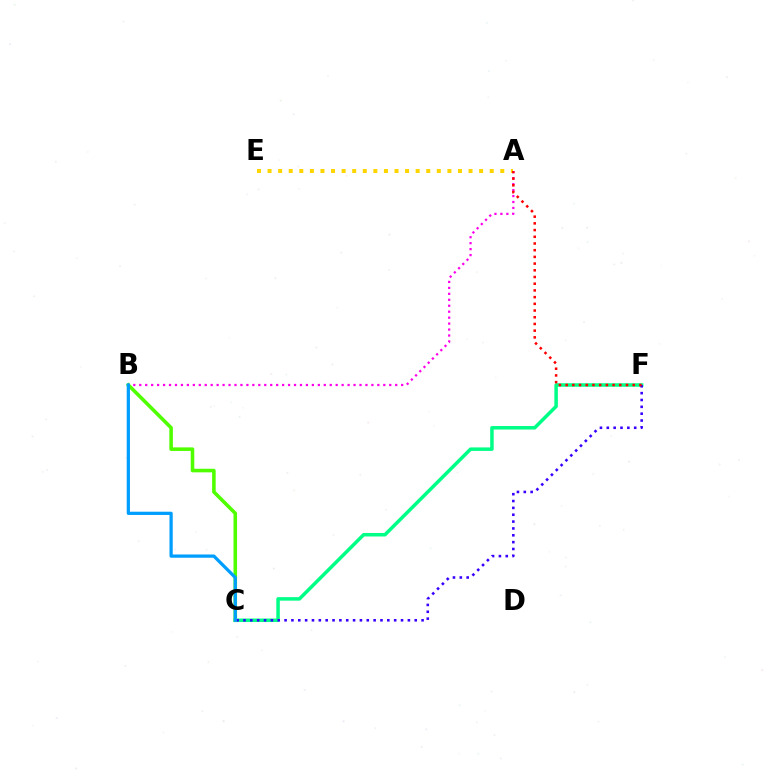{('C', 'F'): [{'color': '#00ff86', 'line_style': 'solid', 'thickness': 2.52}, {'color': '#3700ff', 'line_style': 'dotted', 'thickness': 1.86}], ('B', 'C'): [{'color': '#4fff00', 'line_style': 'solid', 'thickness': 2.57}, {'color': '#009eff', 'line_style': 'solid', 'thickness': 2.34}], ('A', 'E'): [{'color': '#ffd500', 'line_style': 'dotted', 'thickness': 2.87}], ('A', 'B'): [{'color': '#ff00ed', 'line_style': 'dotted', 'thickness': 1.62}], ('A', 'F'): [{'color': '#ff0000', 'line_style': 'dotted', 'thickness': 1.82}]}